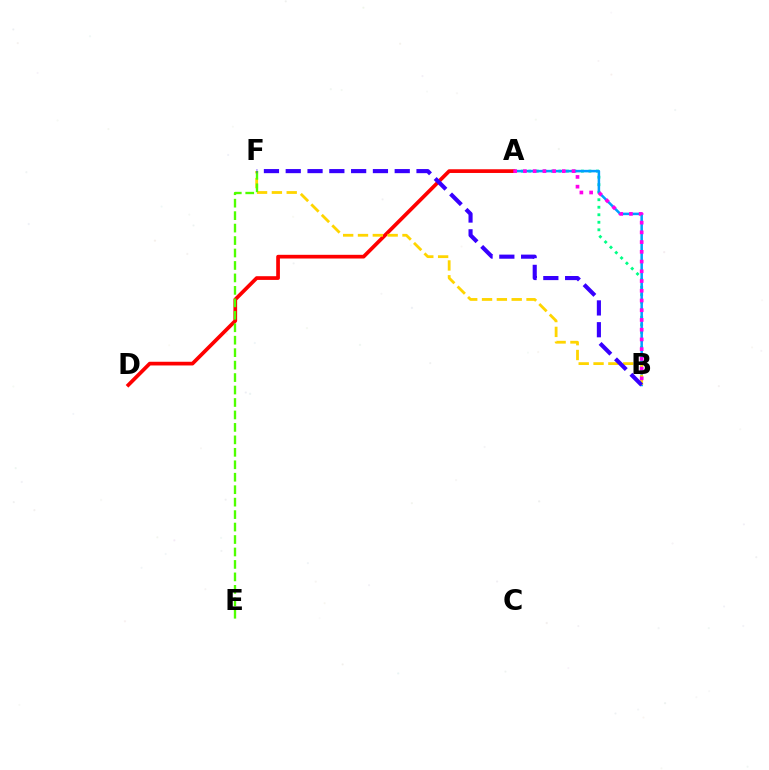{('A', 'B'): [{'color': '#00ff86', 'line_style': 'dotted', 'thickness': 2.04}, {'color': '#009eff', 'line_style': 'solid', 'thickness': 1.82}, {'color': '#ff00ed', 'line_style': 'dotted', 'thickness': 2.64}], ('A', 'D'): [{'color': '#ff0000', 'line_style': 'solid', 'thickness': 2.67}], ('B', 'F'): [{'color': '#ffd500', 'line_style': 'dashed', 'thickness': 2.01}, {'color': '#3700ff', 'line_style': 'dashed', 'thickness': 2.96}], ('E', 'F'): [{'color': '#4fff00', 'line_style': 'dashed', 'thickness': 1.69}]}